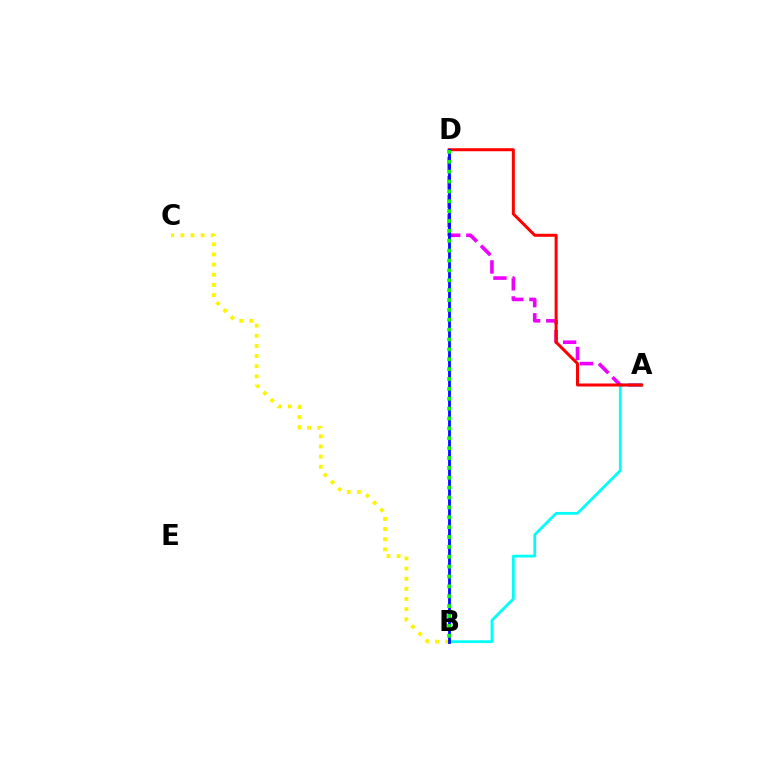{('A', 'D'): [{'color': '#ee00ff', 'line_style': 'dashed', 'thickness': 2.6}, {'color': '#ff0000', 'line_style': 'solid', 'thickness': 2.16}], ('A', 'B'): [{'color': '#00fff6', 'line_style': 'solid', 'thickness': 1.99}], ('B', 'C'): [{'color': '#fcf500', 'line_style': 'dotted', 'thickness': 2.76}], ('B', 'D'): [{'color': '#0010ff', 'line_style': 'solid', 'thickness': 2.04}, {'color': '#08ff00', 'line_style': 'dotted', 'thickness': 2.68}]}